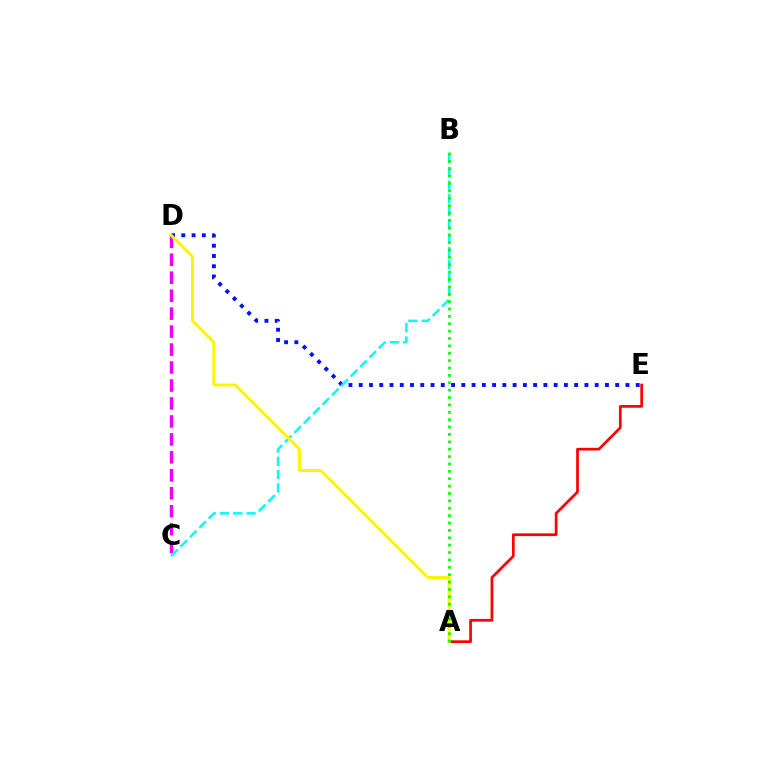{('D', 'E'): [{'color': '#0010ff', 'line_style': 'dotted', 'thickness': 2.79}], ('C', 'D'): [{'color': '#ee00ff', 'line_style': 'dashed', 'thickness': 2.44}], ('A', 'E'): [{'color': '#ff0000', 'line_style': 'solid', 'thickness': 1.94}], ('B', 'C'): [{'color': '#00fff6', 'line_style': 'dashed', 'thickness': 1.81}], ('A', 'D'): [{'color': '#fcf500', 'line_style': 'solid', 'thickness': 2.12}], ('A', 'B'): [{'color': '#08ff00', 'line_style': 'dotted', 'thickness': 2.01}]}